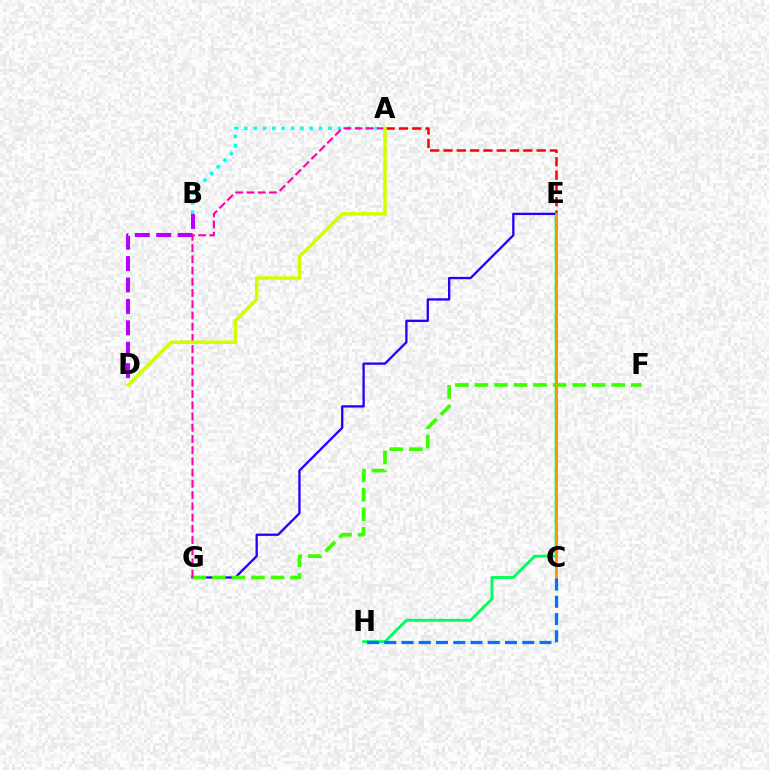{('B', 'D'): [{'color': '#b900ff', 'line_style': 'dashed', 'thickness': 2.91}], ('A', 'E'): [{'color': '#ff0000', 'line_style': 'dashed', 'thickness': 1.81}], ('A', 'B'): [{'color': '#00fff6', 'line_style': 'dotted', 'thickness': 2.54}], ('E', 'H'): [{'color': '#00ff5c', 'line_style': 'solid', 'thickness': 2.09}], ('E', 'G'): [{'color': '#2500ff', 'line_style': 'solid', 'thickness': 1.67}], ('F', 'G'): [{'color': '#3dff00', 'line_style': 'dashed', 'thickness': 2.66}], ('A', 'G'): [{'color': '#ff00ac', 'line_style': 'dashed', 'thickness': 1.53}], ('A', 'D'): [{'color': '#d1ff00', 'line_style': 'solid', 'thickness': 2.53}], ('C', 'E'): [{'color': '#ff9400', 'line_style': 'solid', 'thickness': 2.07}], ('C', 'H'): [{'color': '#0074ff', 'line_style': 'dashed', 'thickness': 2.34}]}